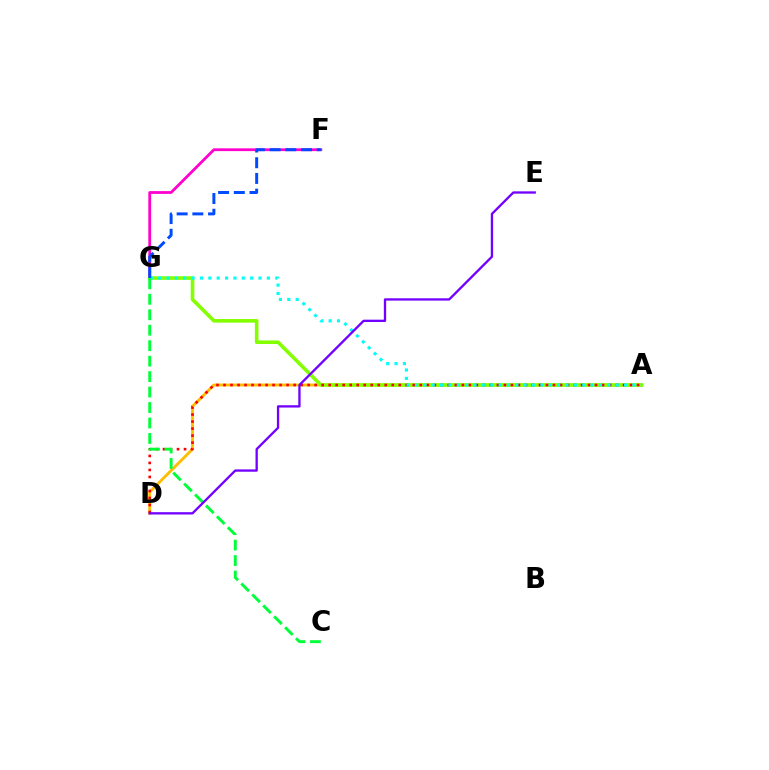{('F', 'G'): [{'color': '#ff00cf', 'line_style': 'solid', 'thickness': 2.01}, {'color': '#004bff', 'line_style': 'dashed', 'thickness': 2.13}], ('A', 'D'): [{'color': '#ffbd00', 'line_style': 'solid', 'thickness': 2.07}, {'color': '#ff0000', 'line_style': 'dotted', 'thickness': 1.9}], ('A', 'G'): [{'color': '#84ff00', 'line_style': 'solid', 'thickness': 2.59}, {'color': '#00fff6', 'line_style': 'dotted', 'thickness': 2.27}], ('C', 'G'): [{'color': '#00ff39', 'line_style': 'dashed', 'thickness': 2.1}], ('D', 'E'): [{'color': '#7200ff', 'line_style': 'solid', 'thickness': 1.67}]}